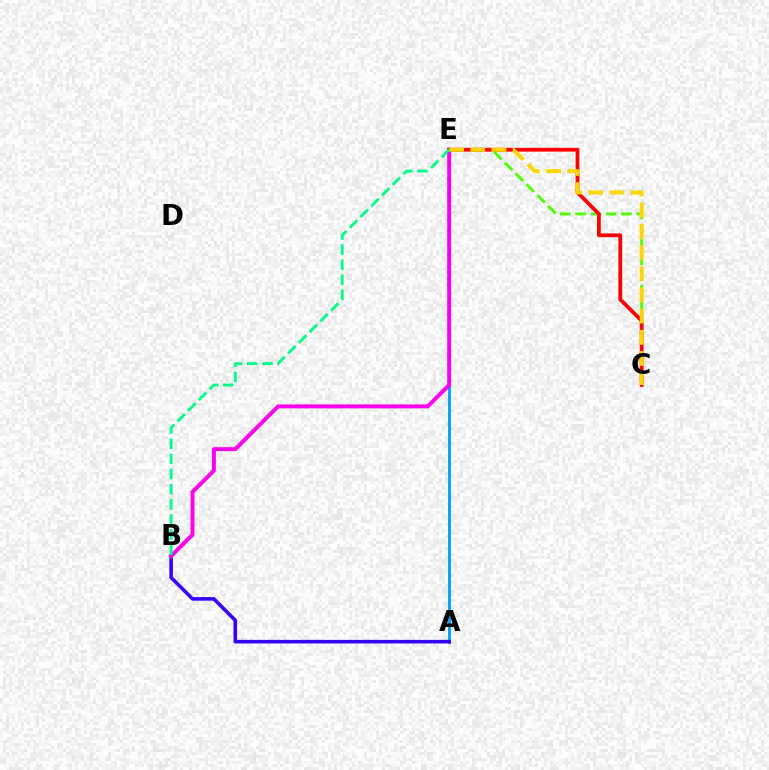{('A', 'E'): [{'color': '#009eff', 'line_style': 'solid', 'thickness': 2.03}], ('C', 'E'): [{'color': '#4fff00', 'line_style': 'dashed', 'thickness': 2.07}, {'color': '#ff0000', 'line_style': 'solid', 'thickness': 2.72}, {'color': '#ffd500', 'line_style': 'dashed', 'thickness': 2.88}], ('A', 'B'): [{'color': '#3700ff', 'line_style': 'solid', 'thickness': 2.58}], ('B', 'E'): [{'color': '#ff00ed', 'line_style': 'solid', 'thickness': 2.85}, {'color': '#00ff86', 'line_style': 'dashed', 'thickness': 2.06}]}